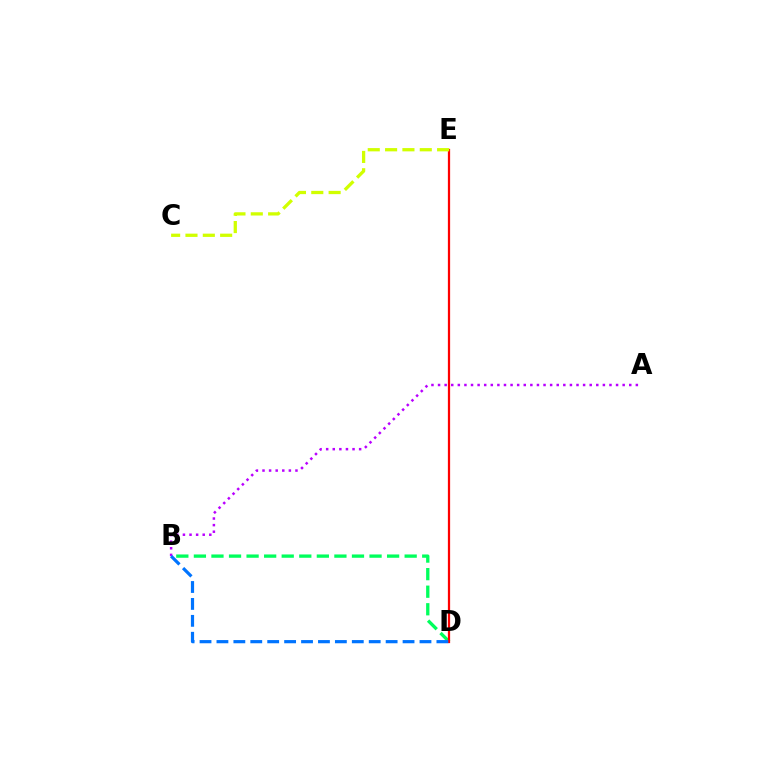{('B', 'D'): [{'color': '#00ff5c', 'line_style': 'dashed', 'thickness': 2.39}, {'color': '#0074ff', 'line_style': 'dashed', 'thickness': 2.3}], ('D', 'E'): [{'color': '#ff0000', 'line_style': 'solid', 'thickness': 1.62}], ('A', 'B'): [{'color': '#b900ff', 'line_style': 'dotted', 'thickness': 1.79}], ('C', 'E'): [{'color': '#d1ff00', 'line_style': 'dashed', 'thickness': 2.36}]}